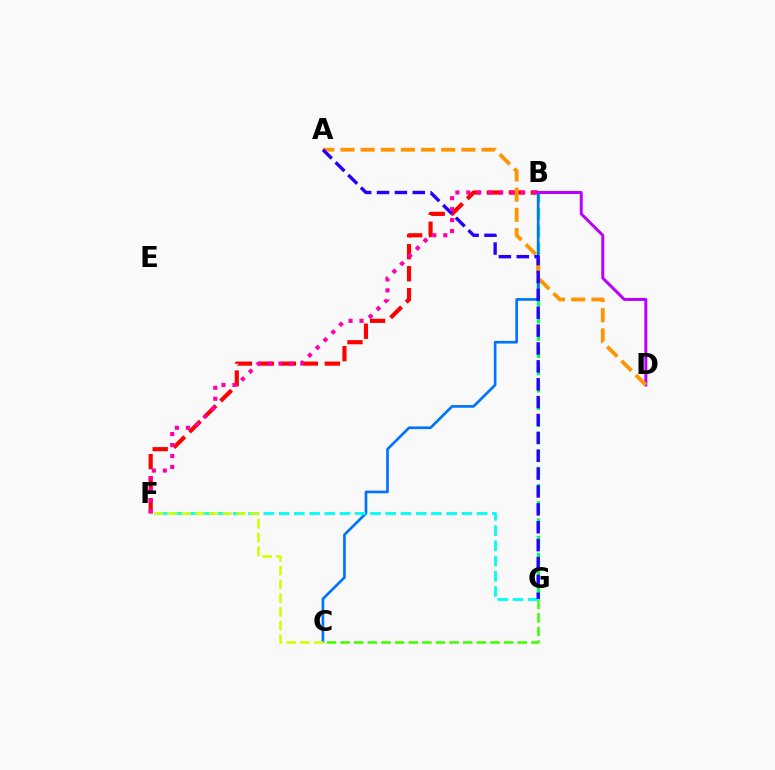{('C', 'G'): [{'color': '#3dff00', 'line_style': 'dashed', 'thickness': 1.85}], ('B', 'F'): [{'color': '#ff0000', 'line_style': 'dashed', 'thickness': 2.99}, {'color': '#ff00ac', 'line_style': 'dotted', 'thickness': 2.98}], ('B', 'G'): [{'color': '#00ff5c', 'line_style': 'dashed', 'thickness': 2.34}], ('B', 'C'): [{'color': '#0074ff', 'line_style': 'solid', 'thickness': 1.93}], ('B', 'D'): [{'color': '#b900ff', 'line_style': 'solid', 'thickness': 2.14}], ('F', 'G'): [{'color': '#00fff6', 'line_style': 'dashed', 'thickness': 2.07}], ('A', 'D'): [{'color': '#ff9400', 'line_style': 'dashed', 'thickness': 2.74}], ('A', 'G'): [{'color': '#2500ff', 'line_style': 'dashed', 'thickness': 2.43}], ('C', 'F'): [{'color': '#d1ff00', 'line_style': 'dashed', 'thickness': 1.87}]}